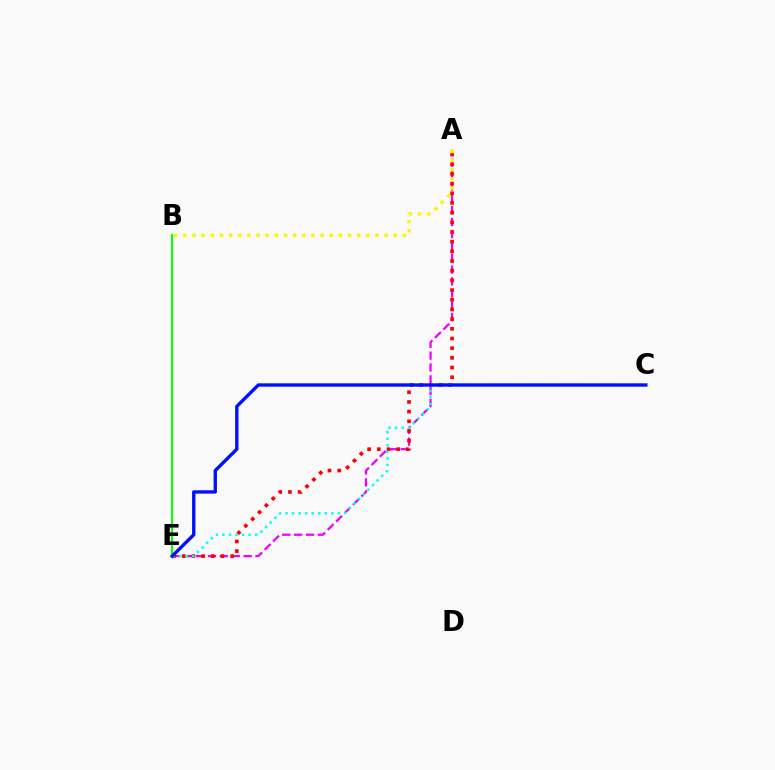{('A', 'E'): [{'color': '#ee00ff', 'line_style': 'dashed', 'thickness': 1.61}, {'color': '#ff0000', 'line_style': 'dotted', 'thickness': 2.63}], ('A', 'B'): [{'color': '#fcf500', 'line_style': 'dotted', 'thickness': 2.48}], ('C', 'E'): [{'color': '#00fff6', 'line_style': 'dotted', 'thickness': 1.78}, {'color': '#0010ff', 'line_style': 'solid', 'thickness': 2.42}], ('B', 'E'): [{'color': '#08ff00', 'line_style': 'solid', 'thickness': 1.51}]}